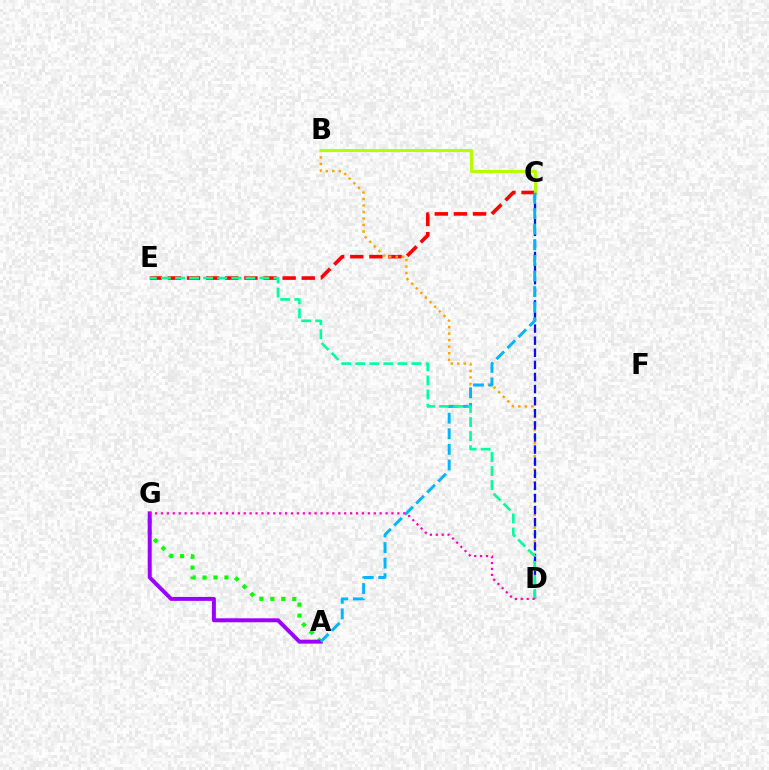{('C', 'E'): [{'color': '#ff0000', 'line_style': 'dashed', 'thickness': 2.6}], ('B', 'D'): [{'color': '#ffa500', 'line_style': 'dotted', 'thickness': 1.77}], ('A', 'G'): [{'color': '#08ff00', 'line_style': 'dotted', 'thickness': 2.98}, {'color': '#9b00ff', 'line_style': 'solid', 'thickness': 2.85}], ('B', 'C'): [{'color': '#b3ff00', 'line_style': 'solid', 'thickness': 2.23}], ('C', 'D'): [{'color': '#0010ff', 'line_style': 'dashed', 'thickness': 1.64}], ('A', 'C'): [{'color': '#00b5ff', 'line_style': 'dashed', 'thickness': 2.12}], ('D', 'E'): [{'color': '#00ff9d', 'line_style': 'dashed', 'thickness': 1.91}], ('D', 'G'): [{'color': '#ff00bd', 'line_style': 'dotted', 'thickness': 1.61}]}